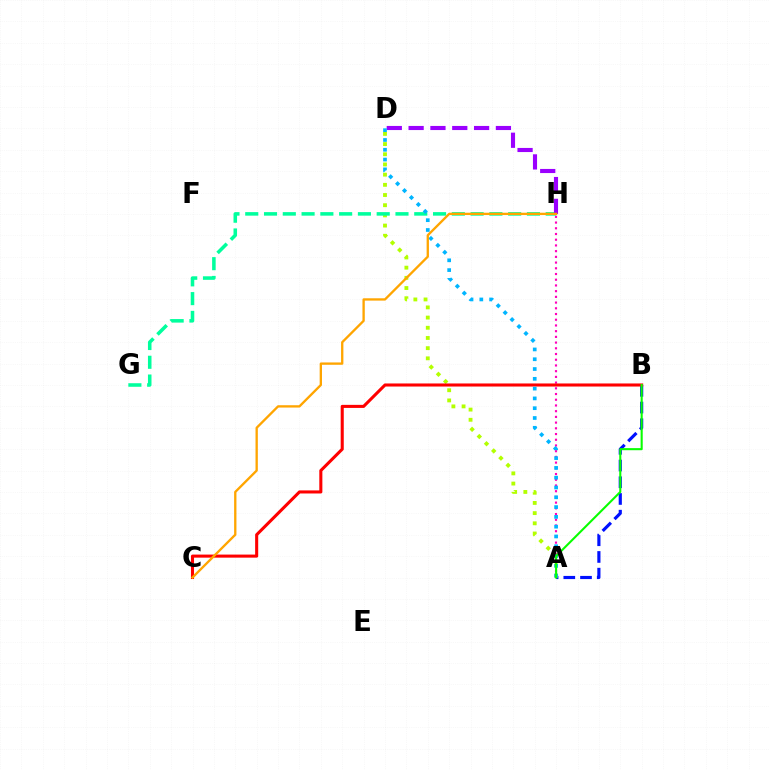{('A', 'H'): [{'color': '#ff00bd', 'line_style': 'dotted', 'thickness': 1.55}], ('A', 'B'): [{'color': '#0010ff', 'line_style': 'dashed', 'thickness': 2.27}, {'color': '#08ff00', 'line_style': 'solid', 'thickness': 1.51}], ('A', 'D'): [{'color': '#b3ff00', 'line_style': 'dotted', 'thickness': 2.77}, {'color': '#00b5ff', 'line_style': 'dotted', 'thickness': 2.66}], ('G', 'H'): [{'color': '#00ff9d', 'line_style': 'dashed', 'thickness': 2.55}], ('D', 'H'): [{'color': '#9b00ff', 'line_style': 'dashed', 'thickness': 2.97}], ('B', 'C'): [{'color': '#ff0000', 'line_style': 'solid', 'thickness': 2.21}], ('C', 'H'): [{'color': '#ffa500', 'line_style': 'solid', 'thickness': 1.68}]}